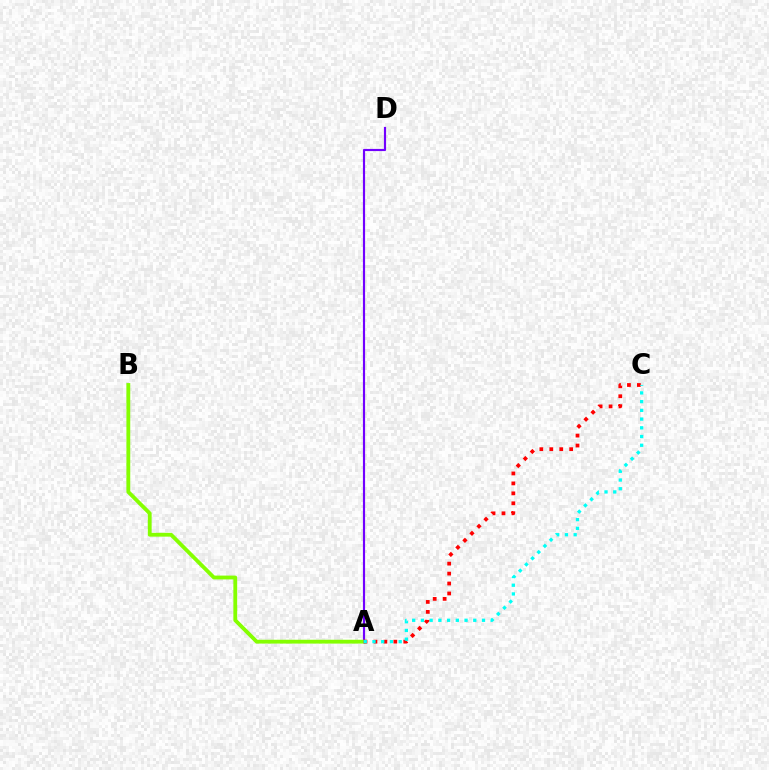{('A', 'D'): [{'color': '#7200ff', 'line_style': 'solid', 'thickness': 1.56}], ('A', 'B'): [{'color': '#84ff00', 'line_style': 'solid', 'thickness': 2.76}], ('A', 'C'): [{'color': '#ff0000', 'line_style': 'dotted', 'thickness': 2.7}, {'color': '#00fff6', 'line_style': 'dotted', 'thickness': 2.37}]}